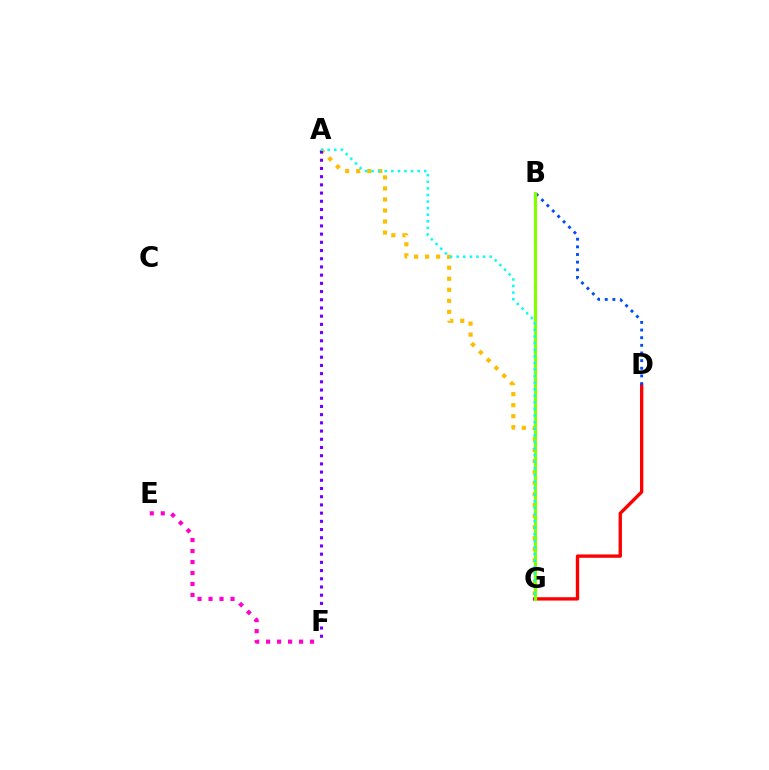{('B', 'G'): [{'color': '#00ff39', 'line_style': 'dashed', 'thickness': 1.53}, {'color': '#84ff00', 'line_style': 'solid', 'thickness': 2.24}], ('A', 'G'): [{'color': '#ffbd00', 'line_style': 'dotted', 'thickness': 3.0}, {'color': '#00fff6', 'line_style': 'dotted', 'thickness': 1.79}], ('E', 'F'): [{'color': '#ff00cf', 'line_style': 'dotted', 'thickness': 2.98}], ('D', 'G'): [{'color': '#ff0000', 'line_style': 'solid', 'thickness': 2.41}], ('B', 'D'): [{'color': '#004bff', 'line_style': 'dotted', 'thickness': 2.08}], ('A', 'F'): [{'color': '#7200ff', 'line_style': 'dotted', 'thickness': 2.23}]}